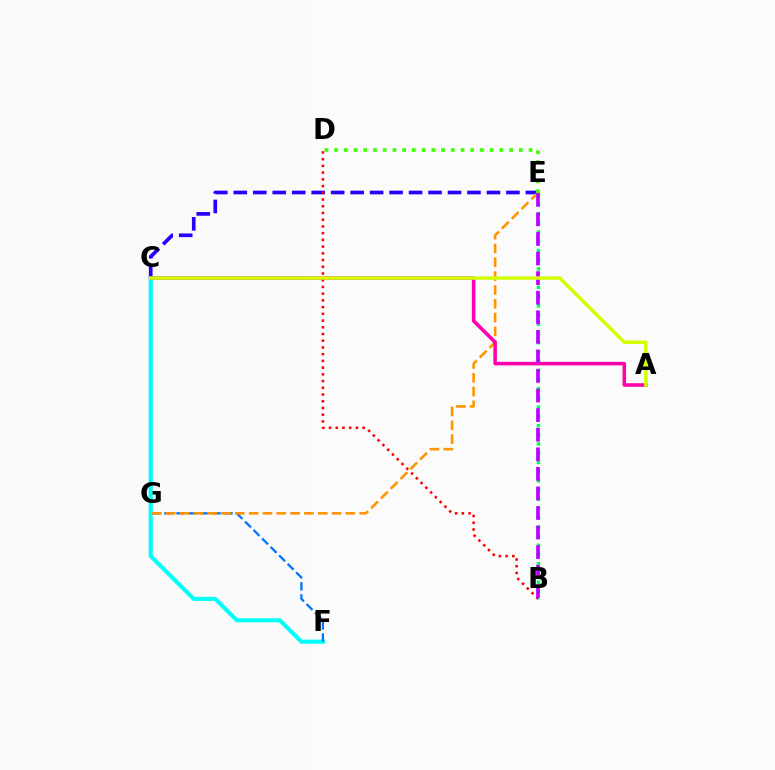{('C', 'F'): [{'color': '#00fff6', 'line_style': 'solid', 'thickness': 2.95}], ('C', 'E'): [{'color': '#2500ff', 'line_style': 'dashed', 'thickness': 2.65}], ('B', 'D'): [{'color': '#ff0000', 'line_style': 'dotted', 'thickness': 1.83}], ('B', 'E'): [{'color': '#00ff5c', 'line_style': 'dotted', 'thickness': 2.5}, {'color': '#b900ff', 'line_style': 'dashed', 'thickness': 2.66}], ('F', 'G'): [{'color': '#0074ff', 'line_style': 'dashed', 'thickness': 1.63}], ('E', 'G'): [{'color': '#ff9400', 'line_style': 'dashed', 'thickness': 1.88}], ('A', 'C'): [{'color': '#ff00ac', 'line_style': 'solid', 'thickness': 2.56}, {'color': '#d1ff00', 'line_style': 'solid', 'thickness': 2.51}], ('D', 'E'): [{'color': '#3dff00', 'line_style': 'dotted', 'thickness': 2.64}]}